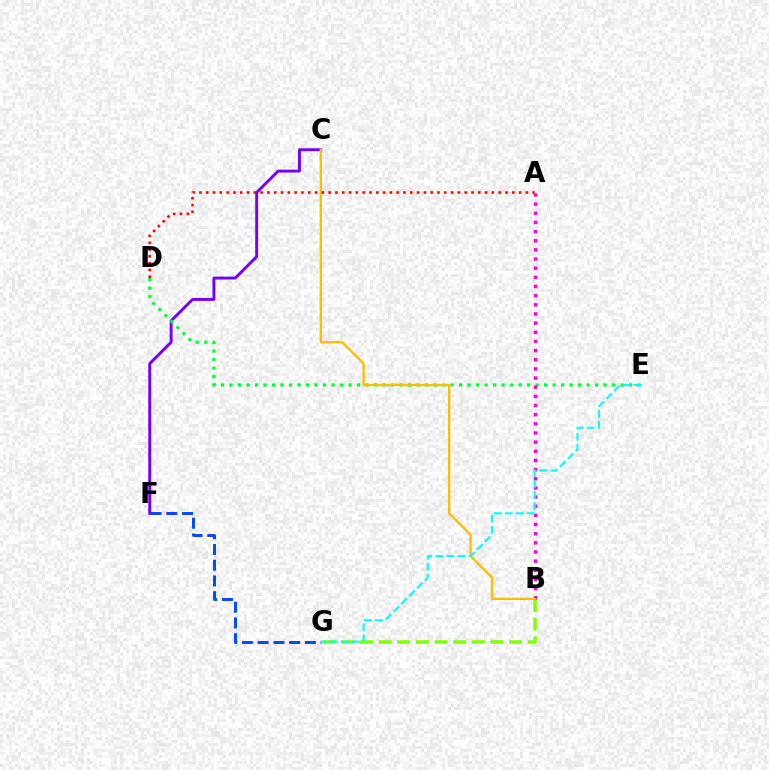{('C', 'F'): [{'color': '#7200ff', 'line_style': 'solid', 'thickness': 2.09}], ('B', 'G'): [{'color': '#84ff00', 'line_style': 'dashed', 'thickness': 2.53}], ('D', 'E'): [{'color': '#00ff39', 'line_style': 'dotted', 'thickness': 2.31}], ('F', 'G'): [{'color': '#004bff', 'line_style': 'dashed', 'thickness': 2.14}], ('A', 'B'): [{'color': '#ff00cf', 'line_style': 'dotted', 'thickness': 2.49}], ('B', 'C'): [{'color': '#ffbd00', 'line_style': 'solid', 'thickness': 1.66}], ('E', 'G'): [{'color': '#00fff6', 'line_style': 'dashed', 'thickness': 1.5}], ('A', 'D'): [{'color': '#ff0000', 'line_style': 'dotted', 'thickness': 1.85}]}